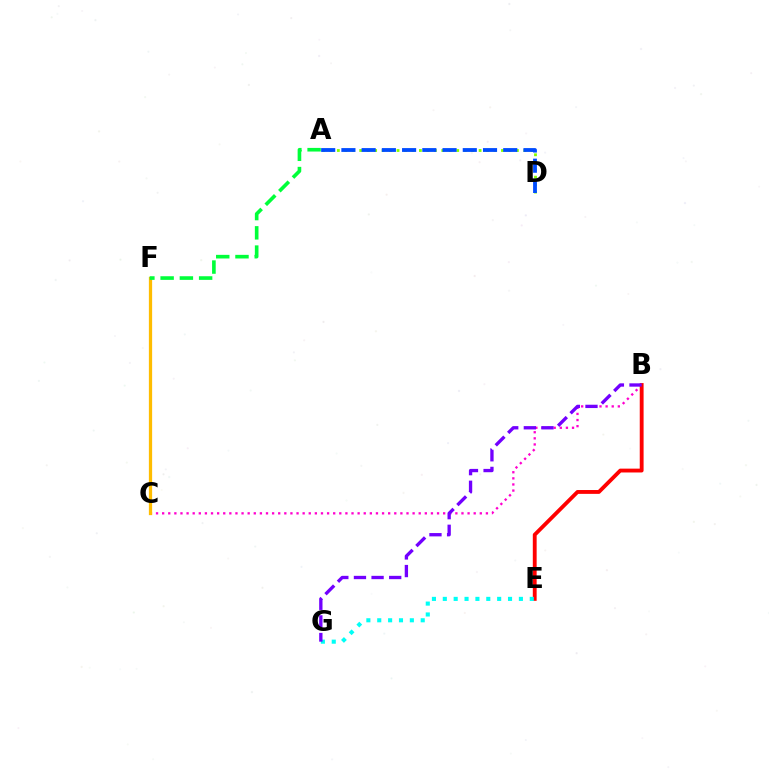{('B', 'C'): [{'color': '#ff00cf', 'line_style': 'dotted', 'thickness': 1.66}], ('A', 'D'): [{'color': '#84ff00', 'line_style': 'dotted', 'thickness': 2.03}, {'color': '#004bff', 'line_style': 'dashed', 'thickness': 2.75}], ('B', 'E'): [{'color': '#ff0000', 'line_style': 'solid', 'thickness': 2.77}], ('C', 'F'): [{'color': '#ffbd00', 'line_style': 'solid', 'thickness': 2.35}], ('E', 'G'): [{'color': '#00fff6', 'line_style': 'dotted', 'thickness': 2.95}], ('A', 'F'): [{'color': '#00ff39', 'line_style': 'dashed', 'thickness': 2.62}], ('B', 'G'): [{'color': '#7200ff', 'line_style': 'dashed', 'thickness': 2.39}]}